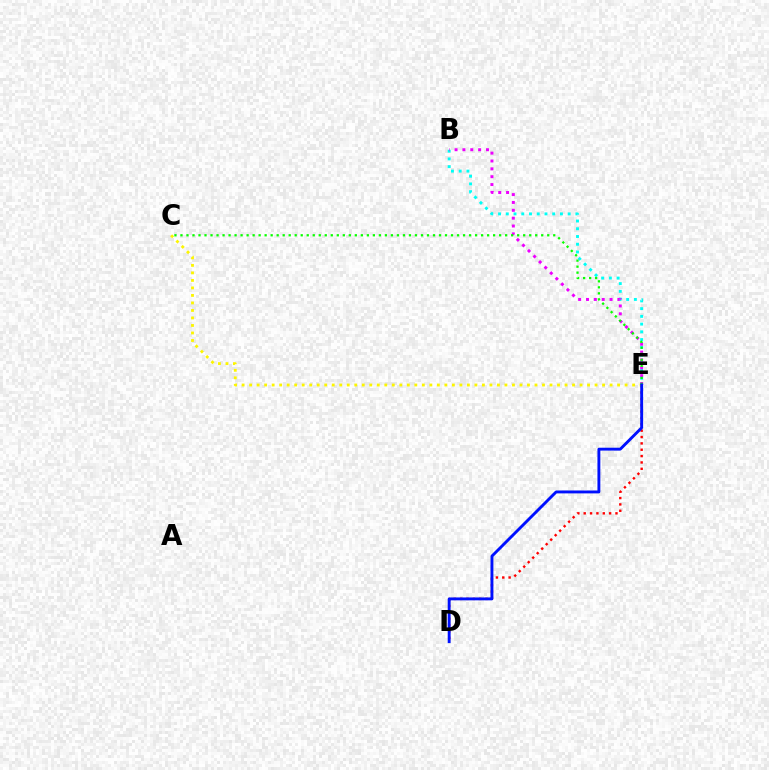{('B', 'E'): [{'color': '#00fff6', 'line_style': 'dotted', 'thickness': 2.1}, {'color': '#ee00ff', 'line_style': 'dotted', 'thickness': 2.13}], ('D', 'E'): [{'color': '#ff0000', 'line_style': 'dotted', 'thickness': 1.73}, {'color': '#0010ff', 'line_style': 'solid', 'thickness': 2.08}], ('C', 'E'): [{'color': '#fcf500', 'line_style': 'dotted', 'thickness': 2.04}, {'color': '#08ff00', 'line_style': 'dotted', 'thickness': 1.63}]}